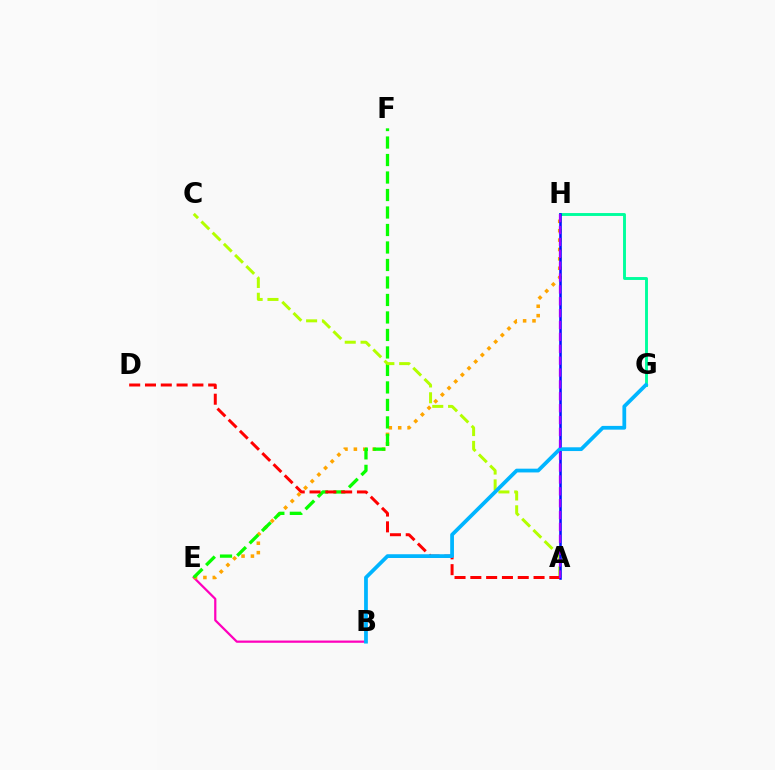{('B', 'E'): [{'color': '#ff00bd', 'line_style': 'solid', 'thickness': 1.6}], ('E', 'H'): [{'color': '#ffa500', 'line_style': 'dotted', 'thickness': 2.55}], ('G', 'H'): [{'color': '#00ff9d', 'line_style': 'solid', 'thickness': 2.09}], ('E', 'F'): [{'color': '#08ff00', 'line_style': 'dashed', 'thickness': 2.38}], ('A', 'C'): [{'color': '#b3ff00', 'line_style': 'dashed', 'thickness': 2.15}], ('A', 'H'): [{'color': '#0010ff', 'line_style': 'solid', 'thickness': 1.85}, {'color': '#9b00ff', 'line_style': 'dashed', 'thickness': 1.61}], ('A', 'D'): [{'color': '#ff0000', 'line_style': 'dashed', 'thickness': 2.15}], ('B', 'G'): [{'color': '#00b5ff', 'line_style': 'solid', 'thickness': 2.71}]}